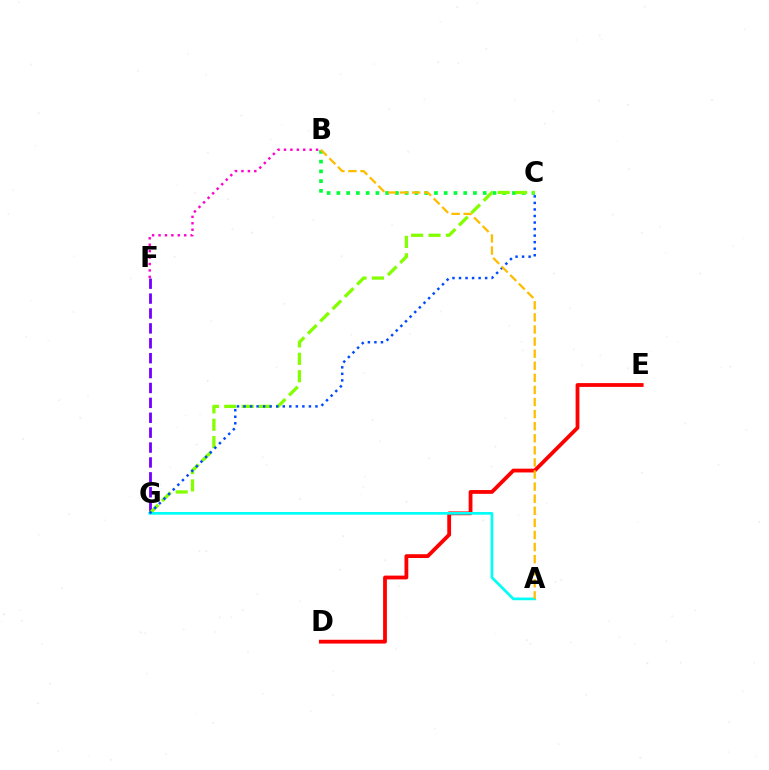{('B', 'C'): [{'color': '#00ff39', 'line_style': 'dotted', 'thickness': 2.65}], ('B', 'F'): [{'color': '#ff00cf', 'line_style': 'dotted', 'thickness': 1.75}], ('D', 'E'): [{'color': '#ff0000', 'line_style': 'solid', 'thickness': 2.73}], ('F', 'G'): [{'color': '#7200ff', 'line_style': 'dashed', 'thickness': 2.02}], ('C', 'G'): [{'color': '#84ff00', 'line_style': 'dashed', 'thickness': 2.36}, {'color': '#004bff', 'line_style': 'dotted', 'thickness': 1.78}], ('A', 'G'): [{'color': '#00fff6', 'line_style': 'solid', 'thickness': 1.94}], ('A', 'B'): [{'color': '#ffbd00', 'line_style': 'dashed', 'thickness': 1.64}]}